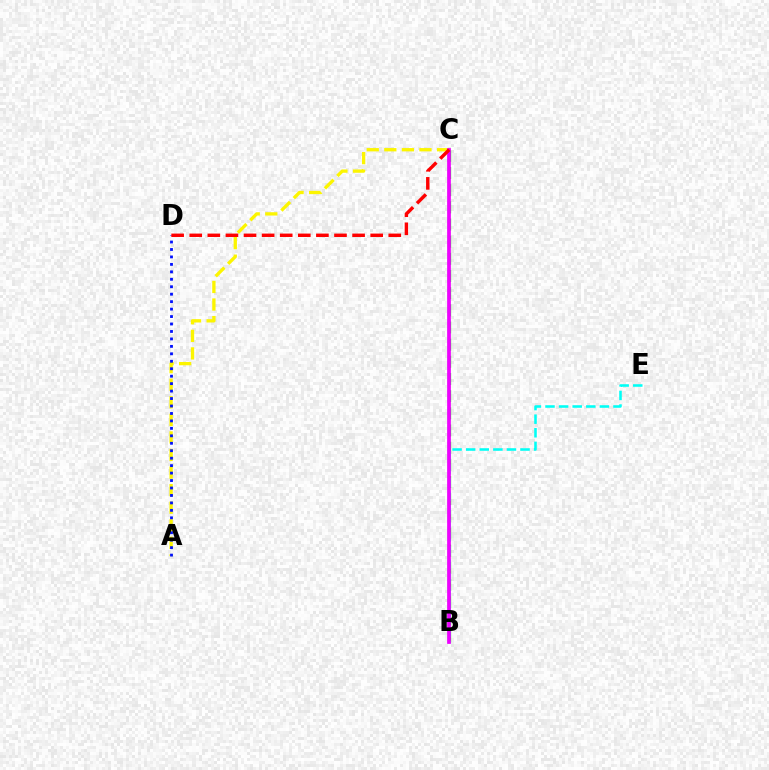{('B', 'C'): [{'color': '#08ff00', 'line_style': 'dashed', 'thickness': 2.33}, {'color': '#ee00ff', 'line_style': 'solid', 'thickness': 2.67}], ('B', 'E'): [{'color': '#00fff6', 'line_style': 'dashed', 'thickness': 1.85}], ('A', 'C'): [{'color': '#fcf500', 'line_style': 'dashed', 'thickness': 2.39}], ('A', 'D'): [{'color': '#0010ff', 'line_style': 'dotted', 'thickness': 2.03}], ('C', 'D'): [{'color': '#ff0000', 'line_style': 'dashed', 'thickness': 2.46}]}